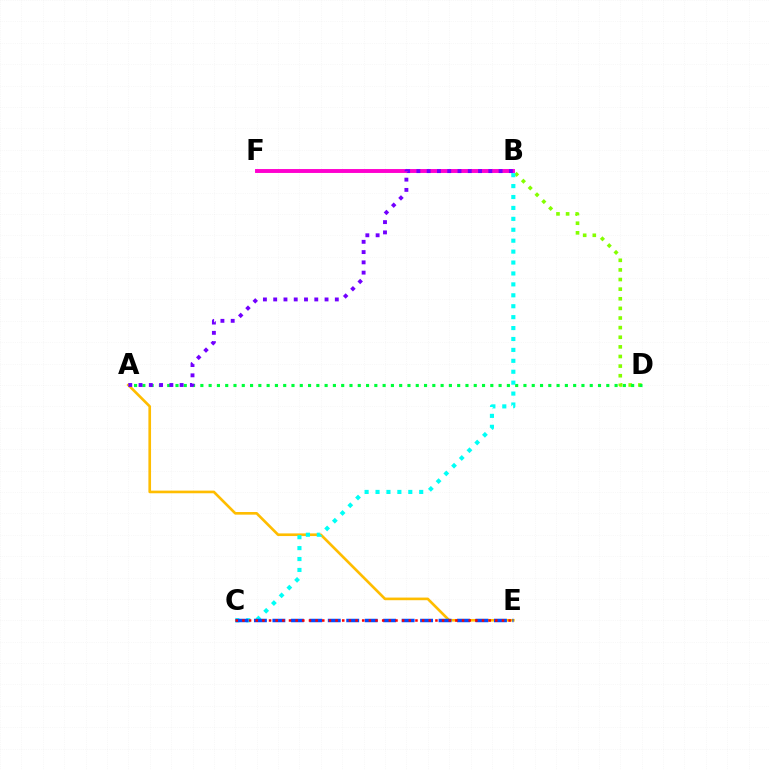{('B', 'D'): [{'color': '#84ff00', 'line_style': 'dotted', 'thickness': 2.61}], ('A', 'D'): [{'color': '#00ff39', 'line_style': 'dotted', 'thickness': 2.25}], ('A', 'E'): [{'color': '#ffbd00', 'line_style': 'solid', 'thickness': 1.91}], ('B', 'C'): [{'color': '#00fff6', 'line_style': 'dotted', 'thickness': 2.97}], ('C', 'E'): [{'color': '#004bff', 'line_style': 'dashed', 'thickness': 2.51}, {'color': '#ff0000', 'line_style': 'dotted', 'thickness': 1.81}], ('B', 'F'): [{'color': '#ff00cf', 'line_style': 'solid', 'thickness': 2.81}], ('A', 'B'): [{'color': '#7200ff', 'line_style': 'dotted', 'thickness': 2.79}]}